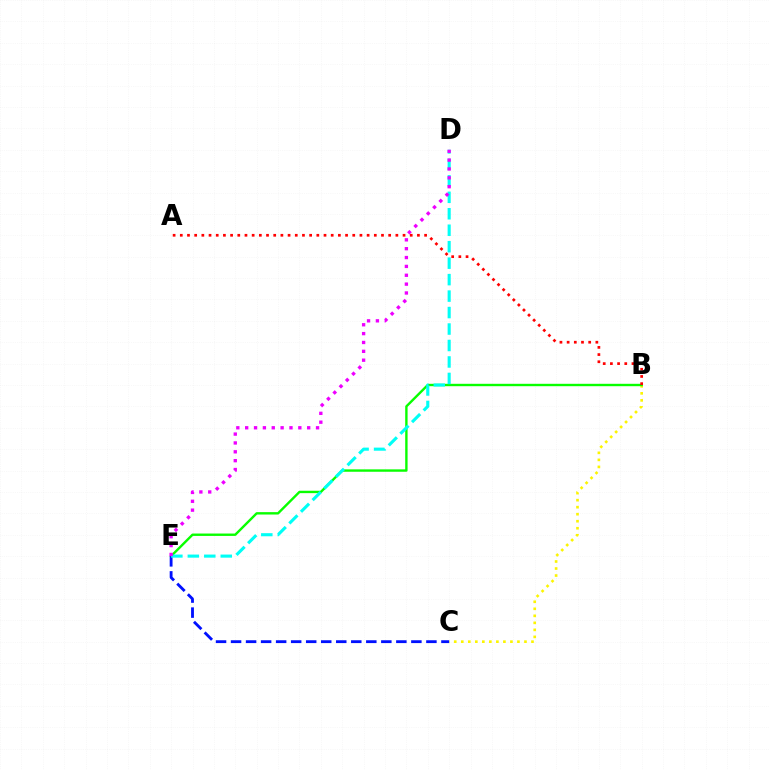{('B', 'C'): [{'color': '#fcf500', 'line_style': 'dotted', 'thickness': 1.91}], ('B', 'E'): [{'color': '#08ff00', 'line_style': 'solid', 'thickness': 1.72}], ('C', 'E'): [{'color': '#0010ff', 'line_style': 'dashed', 'thickness': 2.04}], ('A', 'B'): [{'color': '#ff0000', 'line_style': 'dotted', 'thickness': 1.95}], ('D', 'E'): [{'color': '#00fff6', 'line_style': 'dashed', 'thickness': 2.24}, {'color': '#ee00ff', 'line_style': 'dotted', 'thickness': 2.41}]}